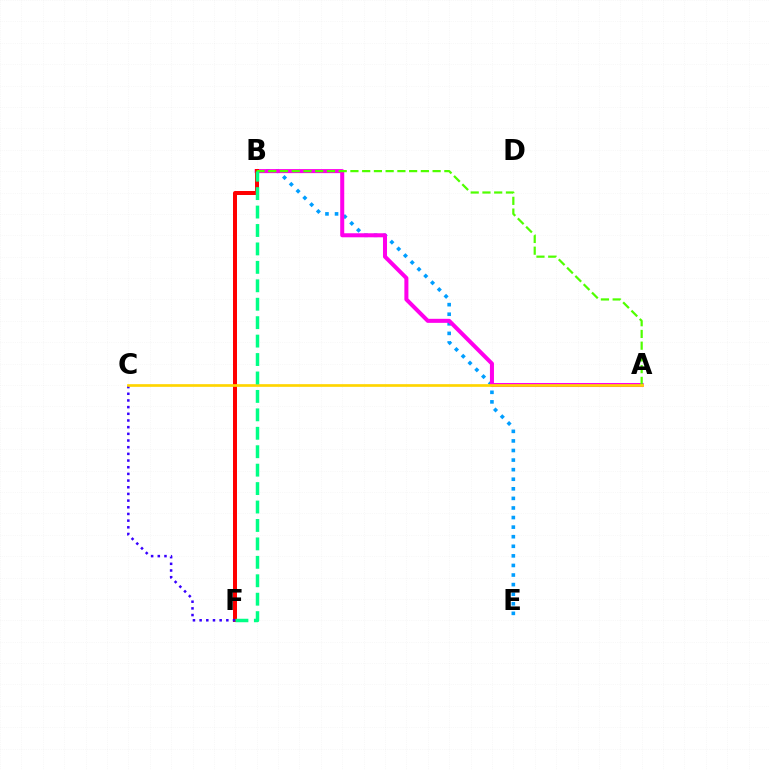{('B', 'E'): [{'color': '#009eff', 'line_style': 'dotted', 'thickness': 2.6}], ('A', 'B'): [{'color': '#ff00ed', 'line_style': 'solid', 'thickness': 2.91}, {'color': '#4fff00', 'line_style': 'dashed', 'thickness': 1.59}], ('B', 'F'): [{'color': '#ff0000', 'line_style': 'solid', 'thickness': 2.87}, {'color': '#00ff86', 'line_style': 'dashed', 'thickness': 2.5}], ('C', 'F'): [{'color': '#3700ff', 'line_style': 'dotted', 'thickness': 1.81}], ('A', 'C'): [{'color': '#ffd500', 'line_style': 'solid', 'thickness': 1.93}]}